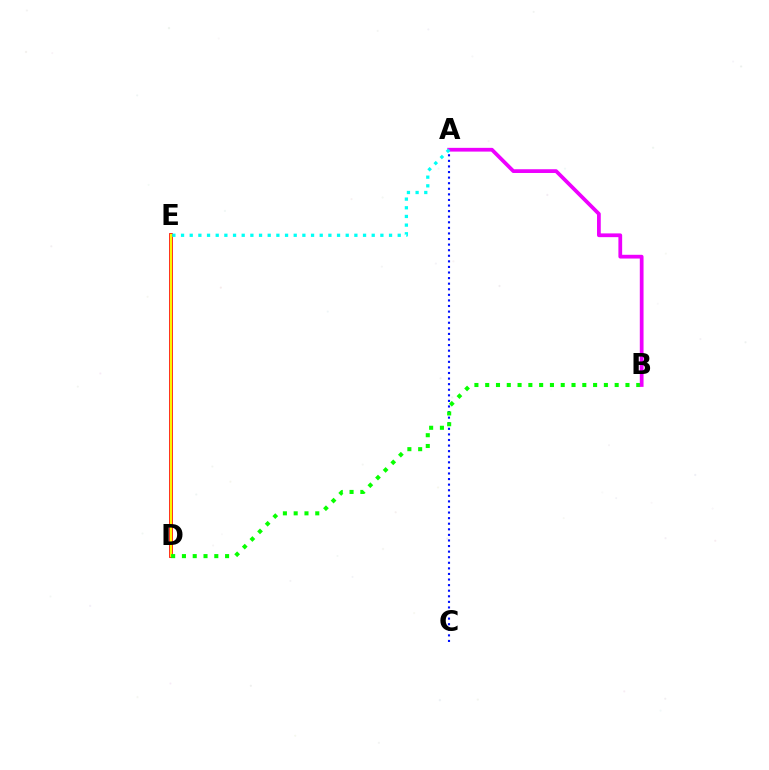{('A', 'C'): [{'color': '#0010ff', 'line_style': 'dotted', 'thickness': 1.52}], ('D', 'E'): [{'color': '#ff0000', 'line_style': 'solid', 'thickness': 2.69}, {'color': '#fcf500', 'line_style': 'solid', 'thickness': 1.59}], ('B', 'D'): [{'color': '#08ff00', 'line_style': 'dotted', 'thickness': 2.93}], ('A', 'B'): [{'color': '#ee00ff', 'line_style': 'solid', 'thickness': 2.7}], ('A', 'E'): [{'color': '#00fff6', 'line_style': 'dotted', 'thickness': 2.35}]}